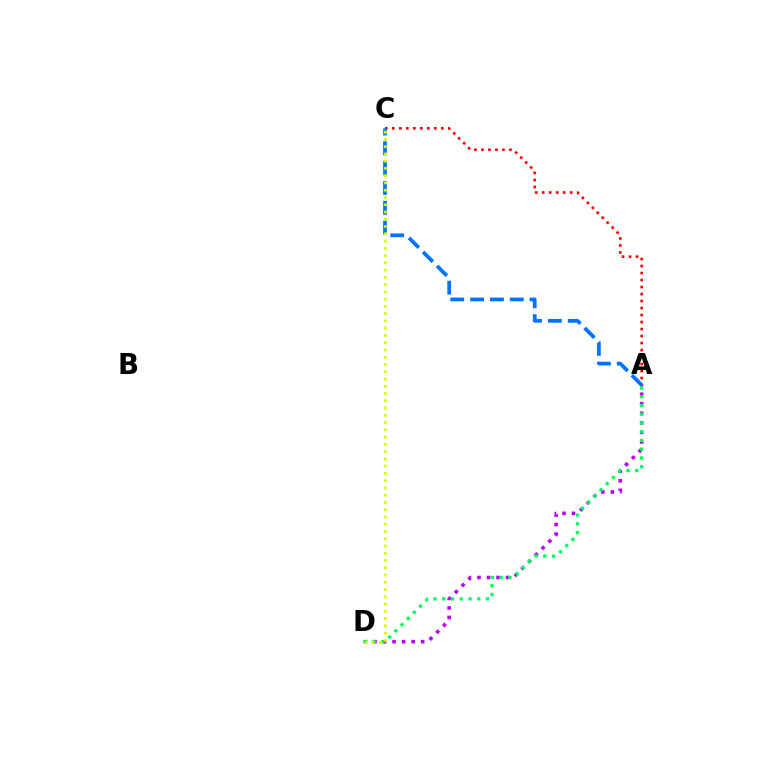{('A', 'D'): [{'color': '#b900ff', 'line_style': 'dotted', 'thickness': 2.59}, {'color': '#00ff5c', 'line_style': 'dotted', 'thickness': 2.38}], ('A', 'C'): [{'color': '#ff0000', 'line_style': 'dotted', 'thickness': 1.9}, {'color': '#0074ff', 'line_style': 'dashed', 'thickness': 2.69}], ('C', 'D'): [{'color': '#d1ff00', 'line_style': 'dotted', 'thickness': 1.97}]}